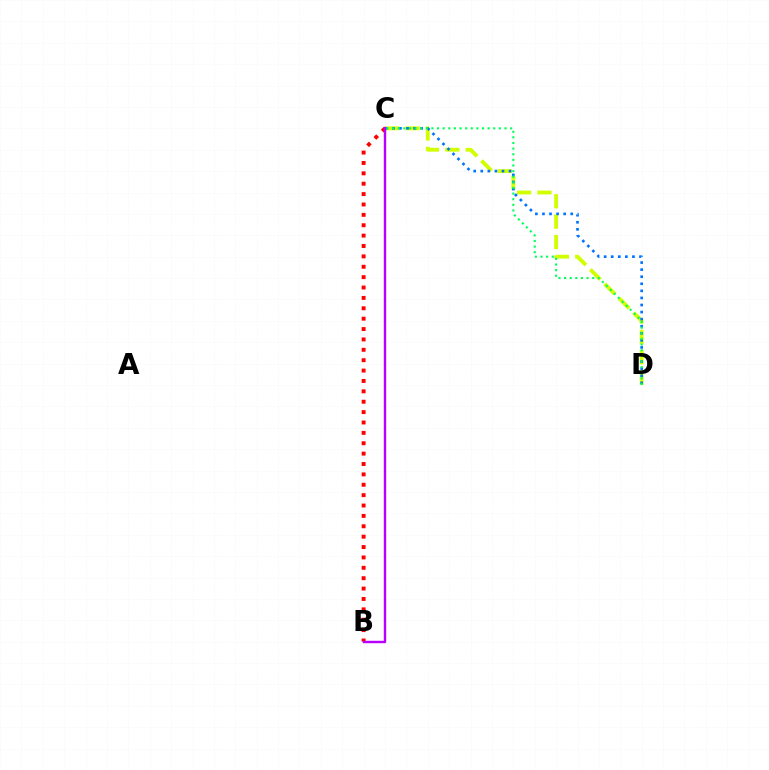{('C', 'D'): [{'color': '#d1ff00', 'line_style': 'dashed', 'thickness': 2.77}, {'color': '#0074ff', 'line_style': 'dotted', 'thickness': 1.92}, {'color': '#00ff5c', 'line_style': 'dotted', 'thickness': 1.53}], ('B', 'C'): [{'color': '#ff0000', 'line_style': 'dotted', 'thickness': 2.82}, {'color': '#b900ff', 'line_style': 'solid', 'thickness': 1.74}]}